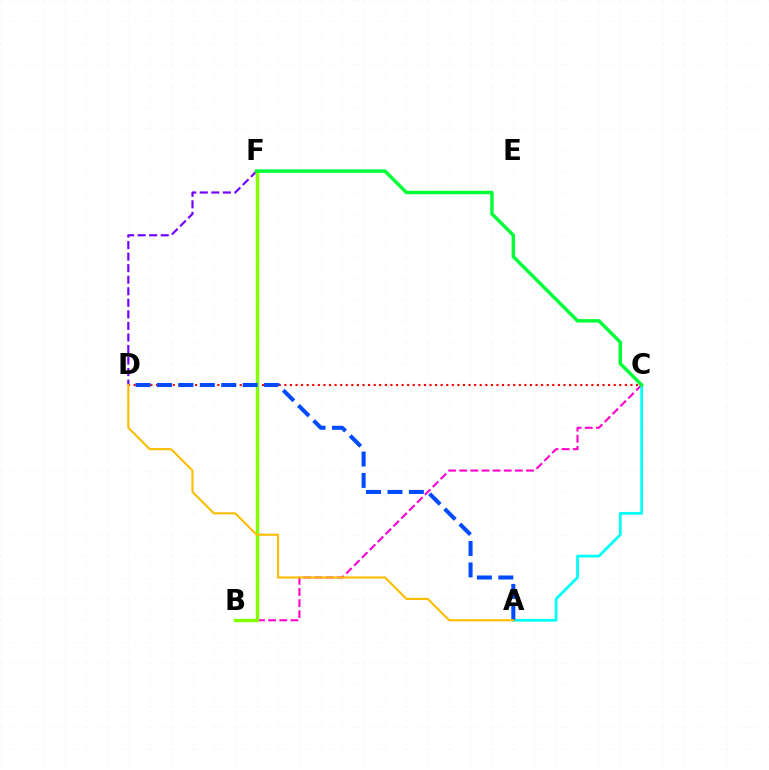{('B', 'C'): [{'color': '#ff00cf', 'line_style': 'dashed', 'thickness': 1.51}], ('C', 'D'): [{'color': '#ff0000', 'line_style': 'dotted', 'thickness': 1.52}], ('D', 'F'): [{'color': '#7200ff', 'line_style': 'dashed', 'thickness': 1.57}], ('B', 'F'): [{'color': '#84ff00', 'line_style': 'solid', 'thickness': 2.47}], ('A', 'C'): [{'color': '#00fff6', 'line_style': 'solid', 'thickness': 2.01}], ('A', 'D'): [{'color': '#004bff', 'line_style': 'dashed', 'thickness': 2.91}, {'color': '#ffbd00', 'line_style': 'solid', 'thickness': 1.53}], ('C', 'F'): [{'color': '#00ff39', 'line_style': 'solid', 'thickness': 2.48}]}